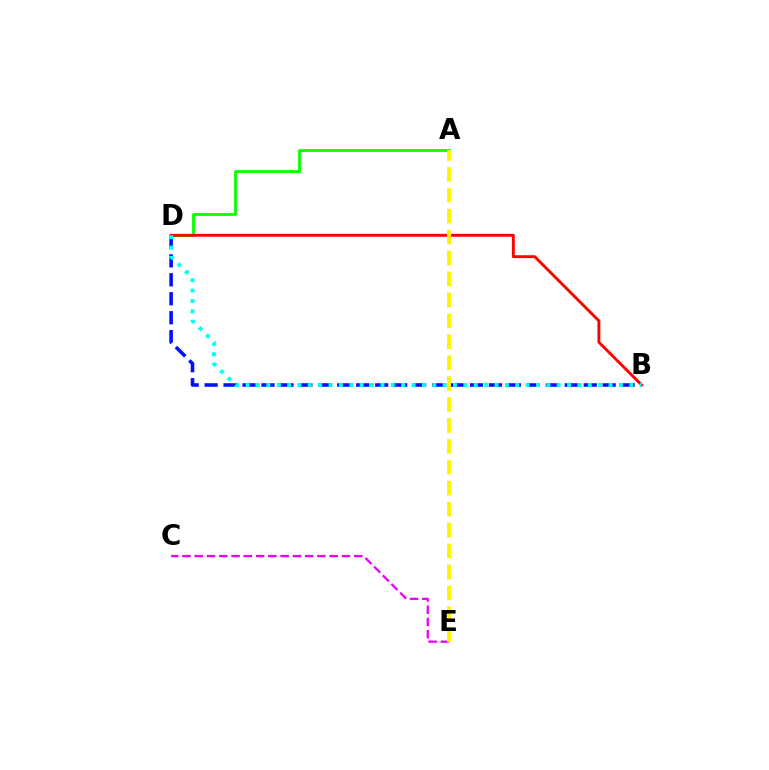{('B', 'D'): [{'color': '#0010ff', 'line_style': 'dashed', 'thickness': 2.57}, {'color': '#ff0000', 'line_style': 'solid', 'thickness': 2.08}, {'color': '#00fff6', 'line_style': 'dotted', 'thickness': 2.82}], ('C', 'E'): [{'color': '#ee00ff', 'line_style': 'dashed', 'thickness': 1.67}], ('A', 'D'): [{'color': '#08ff00', 'line_style': 'solid', 'thickness': 2.02}], ('A', 'E'): [{'color': '#fcf500', 'line_style': 'dashed', 'thickness': 2.84}]}